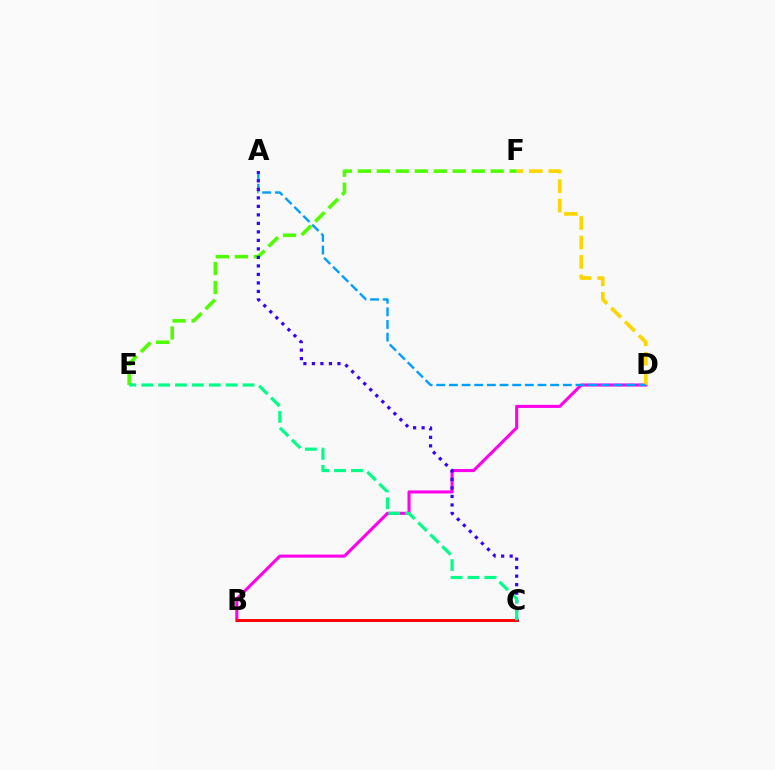{('B', 'D'): [{'color': '#ff00ed', 'line_style': 'solid', 'thickness': 2.21}], ('D', 'F'): [{'color': '#ffd500', 'line_style': 'dashed', 'thickness': 2.64}], ('B', 'C'): [{'color': '#ff0000', 'line_style': 'solid', 'thickness': 2.11}], ('A', 'D'): [{'color': '#009eff', 'line_style': 'dashed', 'thickness': 1.72}], ('E', 'F'): [{'color': '#4fff00', 'line_style': 'dashed', 'thickness': 2.58}], ('A', 'C'): [{'color': '#3700ff', 'line_style': 'dotted', 'thickness': 2.31}], ('C', 'E'): [{'color': '#00ff86', 'line_style': 'dashed', 'thickness': 2.29}]}